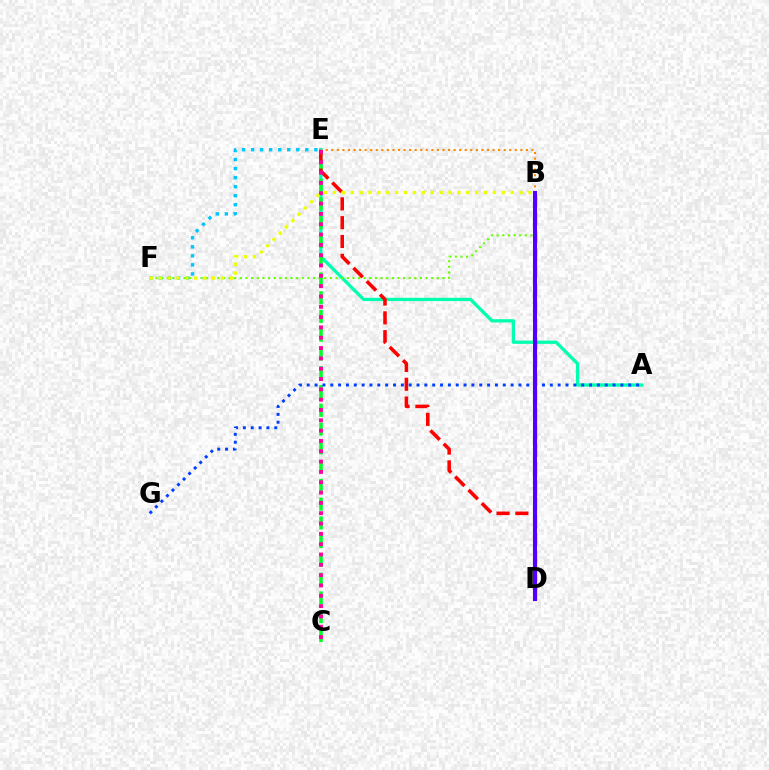{('A', 'E'): [{'color': '#00ffaf', 'line_style': 'solid', 'thickness': 2.37}], ('B', 'D'): [{'color': '#d600ff', 'line_style': 'dashed', 'thickness': 2.43}, {'color': '#4f00ff', 'line_style': 'solid', 'thickness': 2.91}], ('E', 'F'): [{'color': '#00c7ff', 'line_style': 'dotted', 'thickness': 2.46}], ('B', 'F'): [{'color': '#66ff00', 'line_style': 'dotted', 'thickness': 1.53}, {'color': '#eeff00', 'line_style': 'dotted', 'thickness': 2.41}], ('C', 'E'): [{'color': '#00ff27', 'line_style': 'dashed', 'thickness': 2.55}, {'color': '#ff00a0', 'line_style': 'dotted', 'thickness': 2.8}], ('D', 'E'): [{'color': '#ff0000', 'line_style': 'dashed', 'thickness': 2.56}], ('B', 'E'): [{'color': '#ff8800', 'line_style': 'dotted', 'thickness': 1.51}], ('A', 'G'): [{'color': '#003fff', 'line_style': 'dotted', 'thickness': 2.13}]}